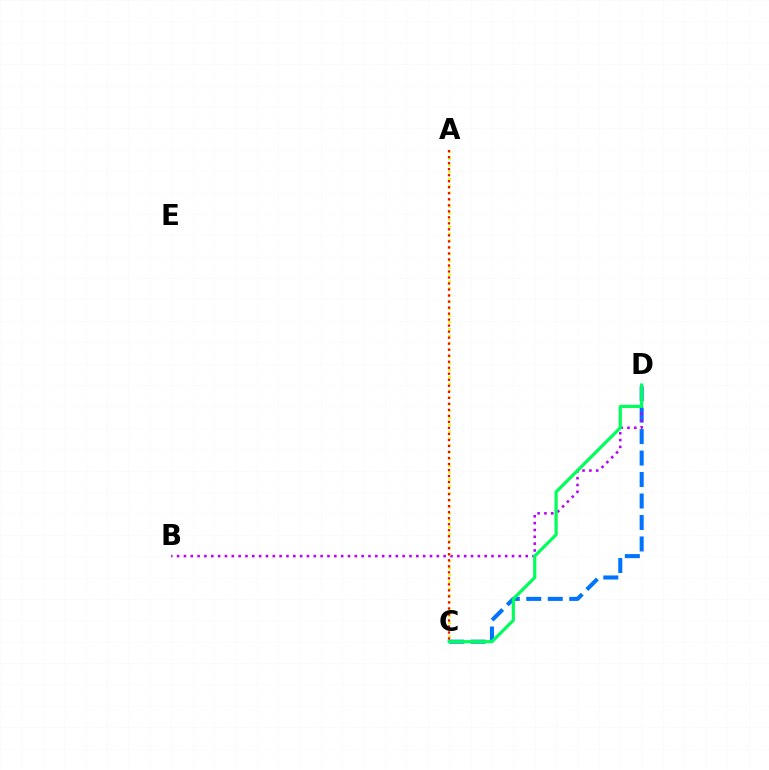{('C', 'D'): [{'color': '#0074ff', 'line_style': 'dashed', 'thickness': 2.92}, {'color': '#00ff5c', 'line_style': 'solid', 'thickness': 2.3}], ('B', 'D'): [{'color': '#b900ff', 'line_style': 'dotted', 'thickness': 1.86}], ('A', 'C'): [{'color': '#d1ff00', 'line_style': 'dotted', 'thickness': 1.85}, {'color': '#ff0000', 'line_style': 'dotted', 'thickness': 1.63}]}